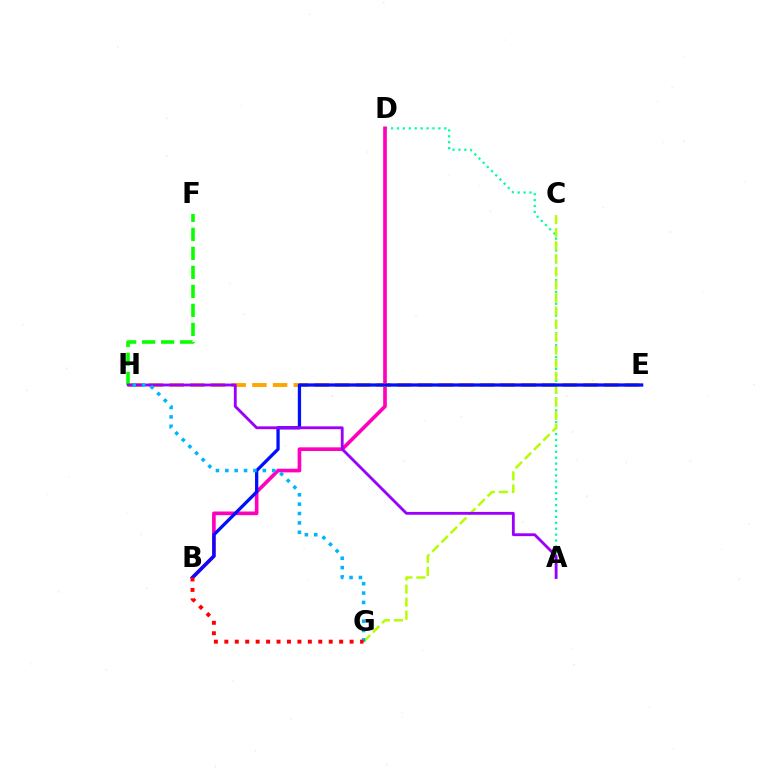{('A', 'D'): [{'color': '#00ff9d', 'line_style': 'dotted', 'thickness': 1.61}], ('C', 'G'): [{'color': '#b3ff00', 'line_style': 'dashed', 'thickness': 1.77}], ('B', 'D'): [{'color': '#ff00bd', 'line_style': 'solid', 'thickness': 2.63}], ('E', 'H'): [{'color': '#ffa500', 'line_style': 'dashed', 'thickness': 2.81}], ('F', 'H'): [{'color': '#08ff00', 'line_style': 'dashed', 'thickness': 2.58}], ('B', 'E'): [{'color': '#0010ff', 'line_style': 'solid', 'thickness': 2.36}], ('A', 'H'): [{'color': '#9b00ff', 'line_style': 'solid', 'thickness': 2.04}], ('G', 'H'): [{'color': '#00b5ff', 'line_style': 'dotted', 'thickness': 2.55}], ('B', 'G'): [{'color': '#ff0000', 'line_style': 'dotted', 'thickness': 2.84}]}